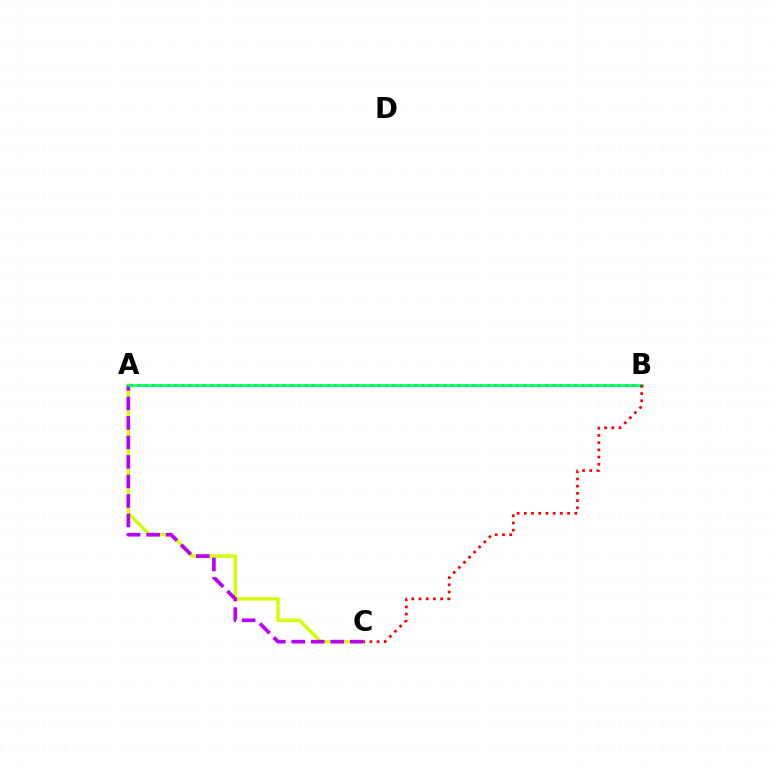{('A', 'C'): [{'color': '#d1ff00', 'line_style': 'solid', 'thickness': 2.43}, {'color': '#b900ff', 'line_style': 'dashed', 'thickness': 2.65}], ('A', 'B'): [{'color': '#0074ff', 'line_style': 'dotted', 'thickness': 1.98}, {'color': '#00ff5c', 'line_style': 'solid', 'thickness': 1.87}], ('B', 'C'): [{'color': '#ff0000', 'line_style': 'dotted', 'thickness': 1.96}]}